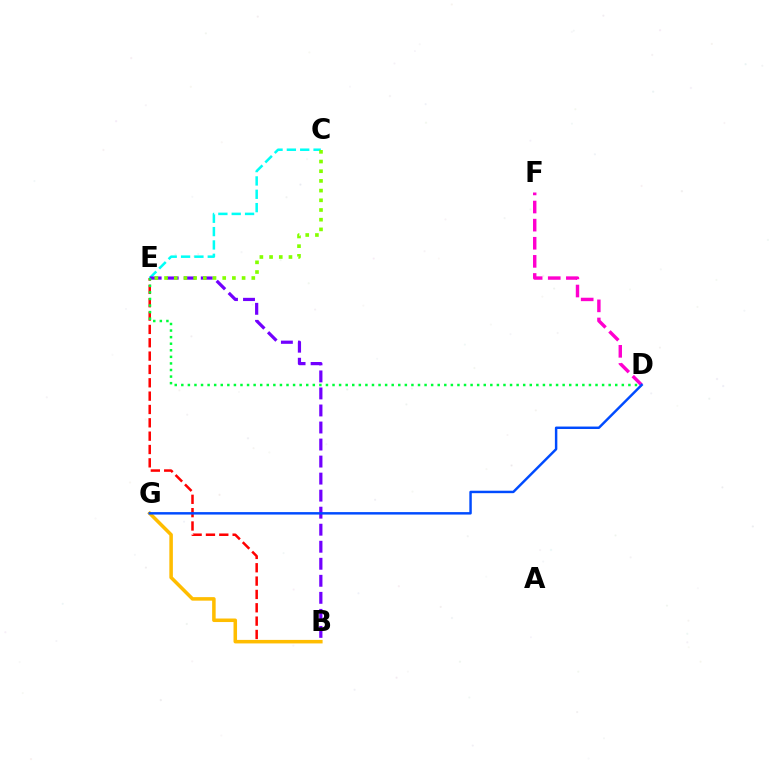{('C', 'E'): [{'color': '#00fff6', 'line_style': 'dashed', 'thickness': 1.81}, {'color': '#84ff00', 'line_style': 'dotted', 'thickness': 2.63}], ('B', 'E'): [{'color': '#7200ff', 'line_style': 'dashed', 'thickness': 2.31}, {'color': '#ff0000', 'line_style': 'dashed', 'thickness': 1.81}], ('D', 'F'): [{'color': '#ff00cf', 'line_style': 'dashed', 'thickness': 2.46}], ('B', 'G'): [{'color': '#ffbd00', 'line_style': 'solid', 'thickness': 2.54}], ('D', 'E'): [{'color': '#00ff39', 'line_style': 'dotted', 'thickness': 1.79}], ('D', 'G'): [{'color': '#004bff', 'line_style': 'solid', 'thickness': 1.77}]}